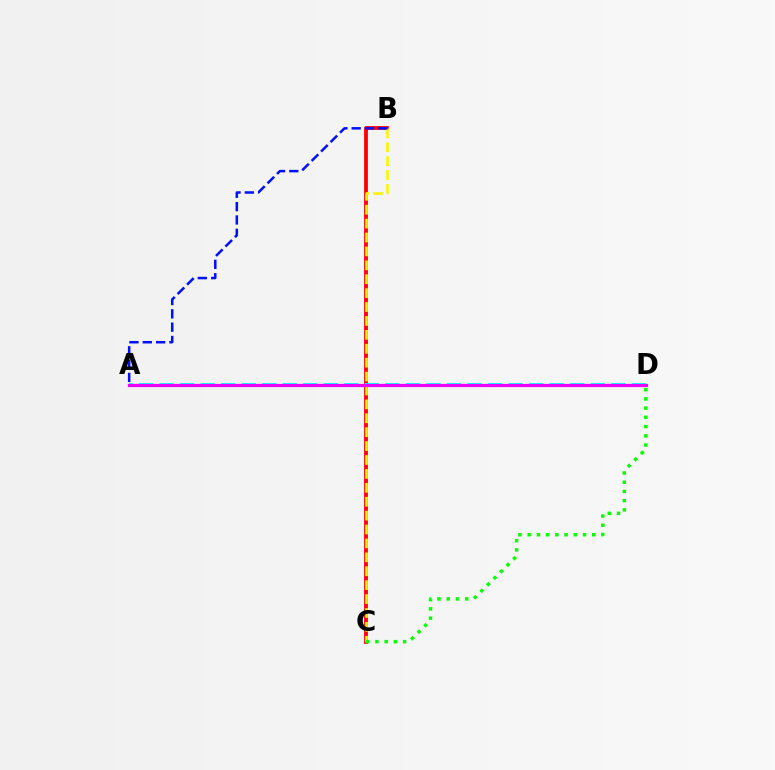{('B', 'C'): [{'color': '#ff0000', 'line_style': 'solid', 'thickness': 2.72}, {'color': '#fcf500', 'line_style': 'dashed', 'thickness': 1.89}], ('A', 'D'): [{'color': '#00fff6', 'line_style': 'dashed', 'thickness': 2.79}, {'color': '#ee00ff', 'line_style': 'solid', 'thickness': 2.31}], ('C', 'D'): [{'color': '#08ff00', 'line_style': 'dotted', 'thickness': 2.51}], ('A', 'B'): [{'color': '#0010ff', 'line_style': 'dashed', 'thickness': 1.81}]}